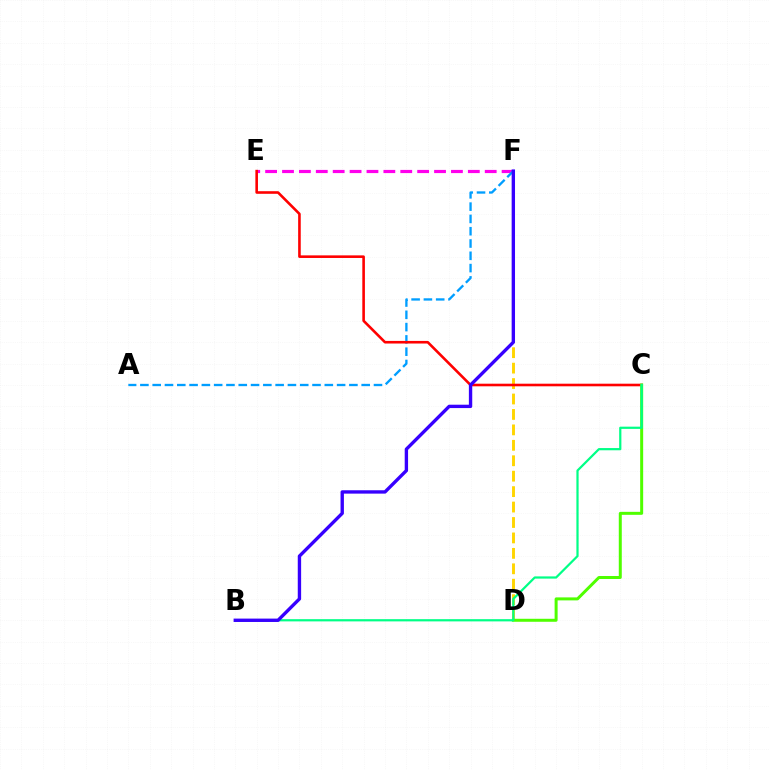{('D', 'F'): [{'color': '#ffd500', 'line_style': 'dashed', 'thickness': 2.1}], ('E', 'F'): [{'color': '#ff00ed', 'line_style': 'dashed', 'thickness': 2.29}], ('A', 'F'): [{'color': '#009eff', 'line_style': 'dashed', 'thickness': 1.67}], ('C', 'E'): [{'color': '#ff0000', 'line_style': 'solid', 'thickness': 1.87}], ('C', 'D'): [{'color': '#4fff00', 'line_style': 'solid', 'thickness': 2.16}], ('B', 'C'): [{'color': '#00ff86', 'line_style': 'solid', 'thickness': 1.6}], ('B', 'F'): [{'color': '#3700ff', 'line_style': 'solid', 'thickness': 2.42}]}